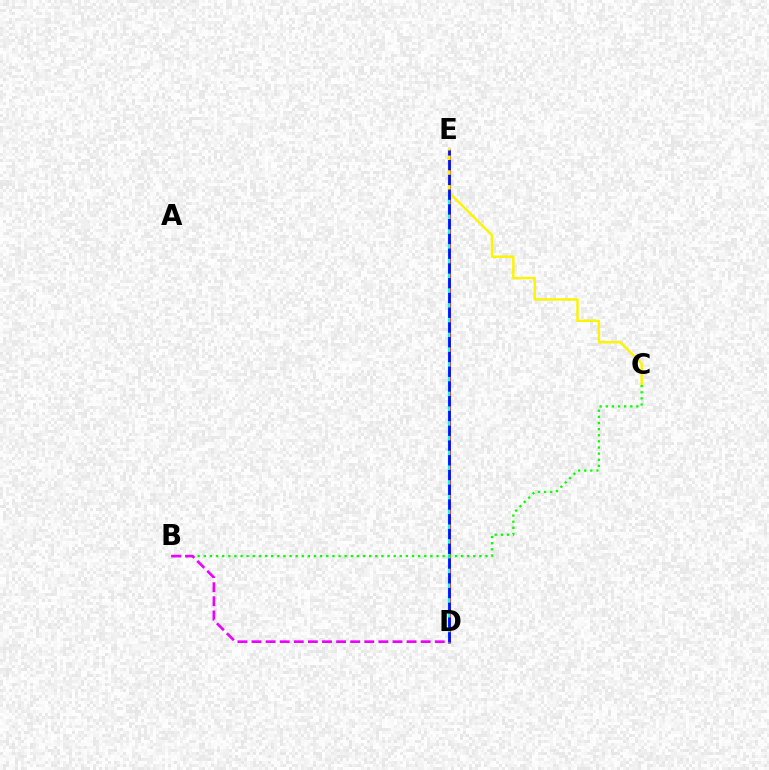{('D', 'E'): [{'color': '#ff0000', 'line_style': 'solid', 'thickness': 1.85}, {'color': '#00fff6', 'line_style': 'solid', 'thickness': 1.62}, {'color': '#0010ff', 'line_style': 'dashed', 'thickness': 2.0}], ('C', 'E'): [{'color': '#fcf500', 'line_style': 'solid', 'thickness': 1.75}], ('B', 'C'): [{'color': '#08ff00', 'line_style': 'dotted', 'thickness': 1.66}], ('B', 'D'): [{'color': '#ee00ff', 'line_style': 'dashed', 'thickness': 1.92}]}